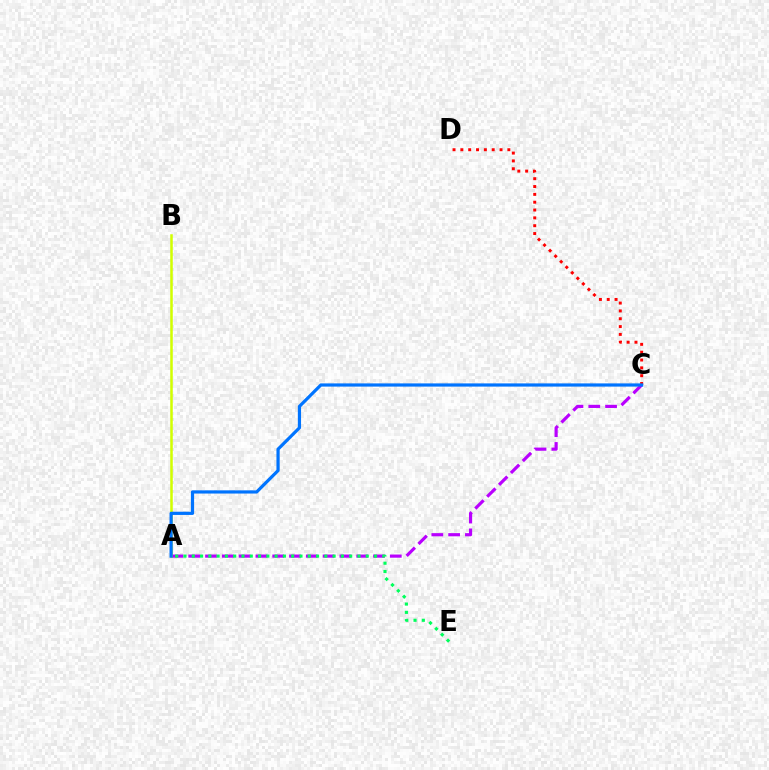{('A', 'C'): [{'color': '#b900ff', 'line_style': 'dashed', 'thickness': 2.28}, {'color': '#0074ff', 'line_style': 'solid', 'thickness': 2.31}], ('C', 'D'): [{'color': '#ff0000', 'line_style': 'dotted', 'thickness': 2.13}], ('A', 'B'): [{'color': '#d1ff00', 'line_style': 'solid', 'thickness': 1.82}], ('A', 'E'): [{'color': '#00ff5c', 'line_style': 'dotted', 'thickness': 2.25}]}